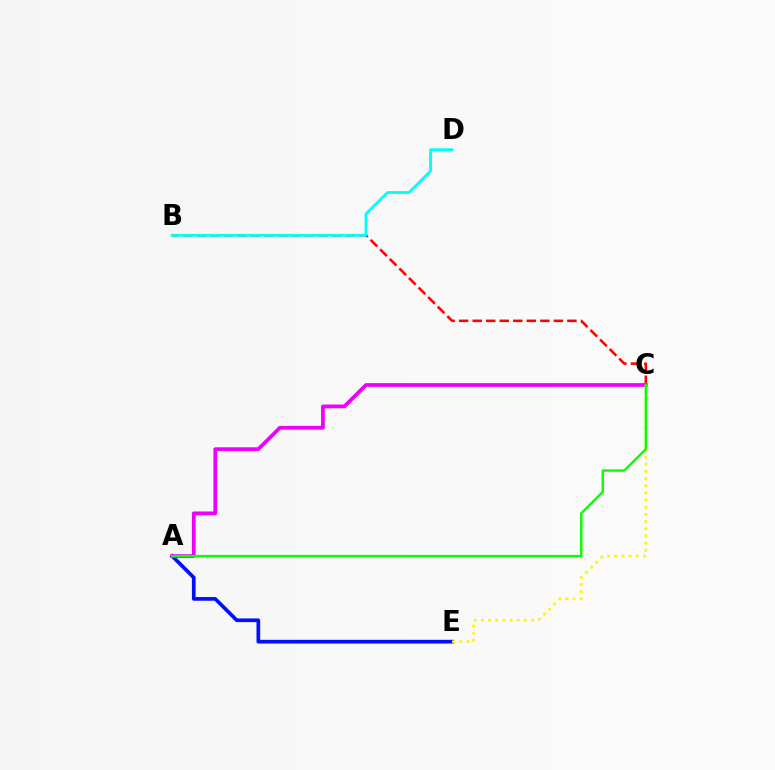{('B', 'C'): [{'color': '#ff0000', 'line_style': 'dashed', 'thickness': 1.84}], ('B', 'D'): [{'color': '#00fff6', 'line_style': 'solid', 'thickness': 2.01}], ('A', 'E'): [{'color': '#0010ff', 'line_style': 'solid', 'thickness': 2.66}], ('A', 'C'): [{'color': '#ee00ff', 'line_style': 'solid', 'thickness': 2.71}, {'color': '#08ff00', 'line_style': 'solid', 'thickness': 1.74}], ('C', 'E'): [{'color': '#fcf500', 'line_style': 'dotted', 'thickness': 1.95}]}